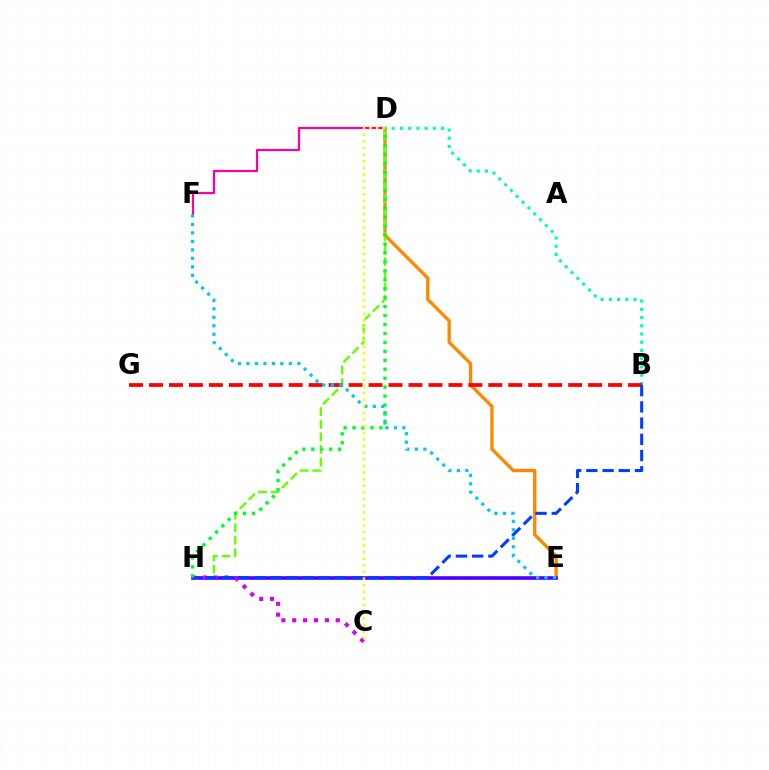{('D', 'F'): [{'color': '#ff00a0', 'line_style': 'solid', 'thickness': 1.6}], ('D', 'E'): [{'color': '#ff8800', 'line_style': 'solid', 'thickness': 2.41}], ('B', 'D'): [{'color': '#00ffaf', 'line_style': 'dotted', 'thickness': 2.24}], ('D', 'H'): [{'color': '#66ff00', 'line_style': 'dashed', 'thickness': 1.71}, {'color': '#00ff27', 'line_style': 'dotted', 'thickness': 2.43}], ('E', 'H'): [{'color': '#4f00ff', 'line_style': 'solid', 'thickness': 2.62}], ('B', 'G'): [{'color': '#ff0000', 'line_style': 'dashed', 'thickness': 2.71}], ('C', 'H'): [{'color': '#d600ff', 'line_style': 'dotted', 'thickness': 2.96}], ('E', 'F'): [{'color': '#00c7ff', 'line_style': 'dotted', 'thickness': 2.3}], ('B', 'H'): [{'color': '#003fff', 'line_style': 'dashed', 'thickness': 2.2}], ('C', 'D'): [{'color': '#eeff00', 'line_style': 'dotted', 'thickness': 1.8}]}